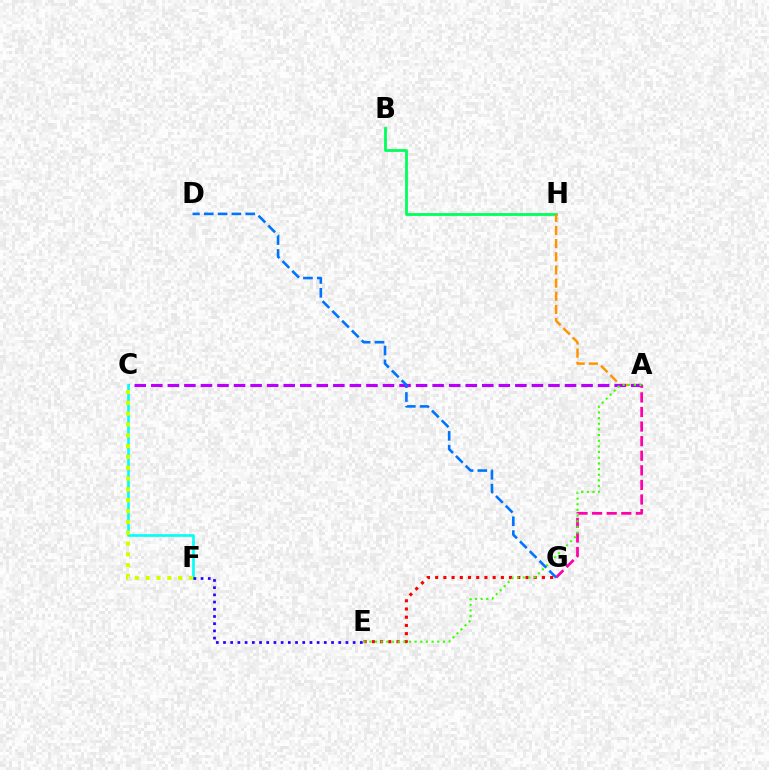{('B', 'H'): [{'color': '#00ff5c', 'line_style': 'solid', 'thickness': 2.01}], ('E', 'G'): [{'color': '#ff0000', 'line_style': 'dotted', 'thickness': 2.23}], ('A', 'H'): [{'color': '#ff9400', 'line_style': 'dashed', 'thickness': 1.79}], ('A', 'C'): [{'color': '#b900ff', 'line_style': 'dashed', 'thickness': 2.25}], ('C', 'F'): [{'color': '#00fff6', 'line_style': 'solid', 'thickness': 1.91}, {'color': '#d1ff00', 'line_style': 'dotted', 'thickness': 2.94}], ('E', 'F'): [{'color': '#2500ff', 'line_style': 'dotted', 'thickness': 1.96}], ('A', 'G'): [{'color': '#ff00ac', 'line_style': 'dashed', 'thickness': 1.98}], ('A', 'E'): [{'color': '#3dff00', 'line_style': 'dotted', 'thickness': 1.54}], ('D', 'G'): [{'color': '#0074ff', 'line_style': 'dashed', 'thickness': 1.88}]}